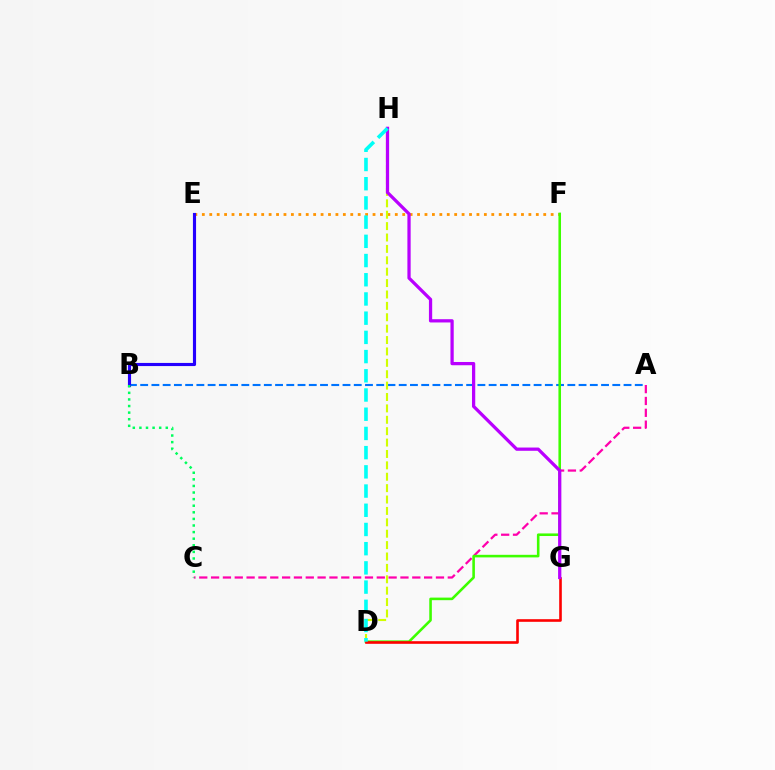{('E', 'F'): [{'color': '#ff9400', 'line_style': 'dotted', 'thickness': 2.02}], ('A', 'C'): [{'color': '#ff00ac', 'line_style': 'dashed', 'thickness': 1.61}], ('A', 'B'): [{'color': '#0074ff', 'line_style': 'dashed', 'thickness': 1.53}], ('B', 'E'): [{'color': '#2500ff', 'line_style': 'solid', 'thickness': 2.26}], ('D', 'F'): [{'color': '#3dff00', 'line_style': 'solid', 'thickness': 1.86}], ('D', 'H'): [{'color': '#d1ff00', 'line_style': 'dashed', 'thickness': 1.55}, {'color': '#00fff6', 'line_style': 'dashed', 'thickness': 2.61}], ('D', 'G'): [{'color': '#ff0000', 'line_style': 'solid', 'thickness': 1.88}], ('G', 'H'): [{'color': '#b900ff', 'line_style': 'solid', 'thickness': 2.34}], ('B', 'C'): [{'color': '#00ff5c', 'line_style': 'dotted', 'thickness': 1.79}]}